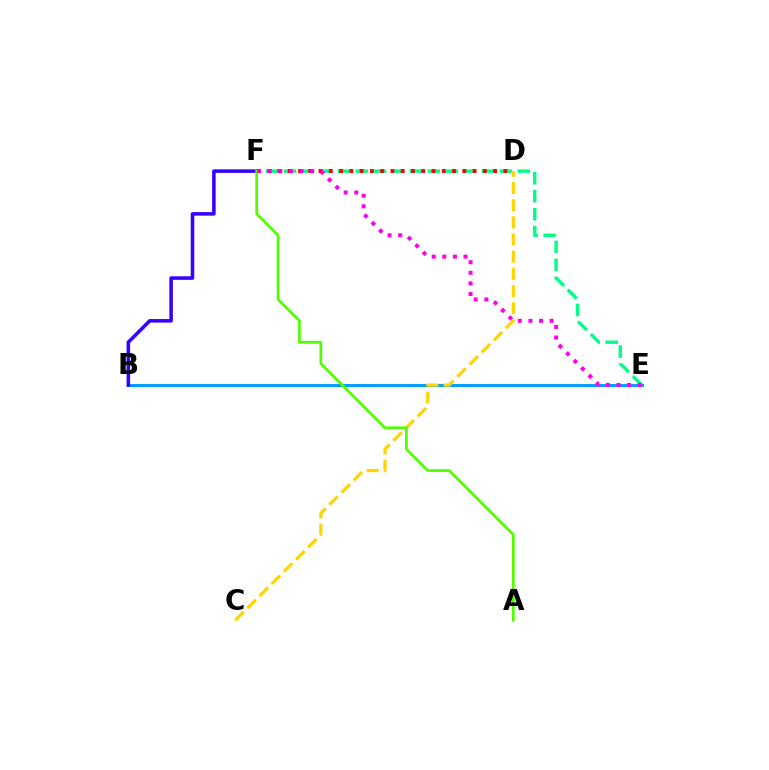{('E', 'F'): [{'color': '#00ff86', 'line_style': 'dashed', 'thickness': 2.44}, {'color': '#ff00ed', 'line_style': 'dotted', 'thickness': 2.88}], ('D', 'F'): [{'color': '#ff0000', 'line_style': 'dotted', 'thickness': 2.79}], ('B', 'E'): [{'color': '#009eff', 'line_style': 'solid', 'thickness': 2.12}], ('B', 'F'): [{'color': '#3700ff', 'line_style': 'solid', 'thickness': 2.56}], ('C', 'D'): [{'color': '#ffd500', 'line_style': 'dashed', 'thickness': 2.33}], ('A', 'F'): [{'color': '#4fff00', 'line_style': 'solid', 'thickness': 1.94}]}